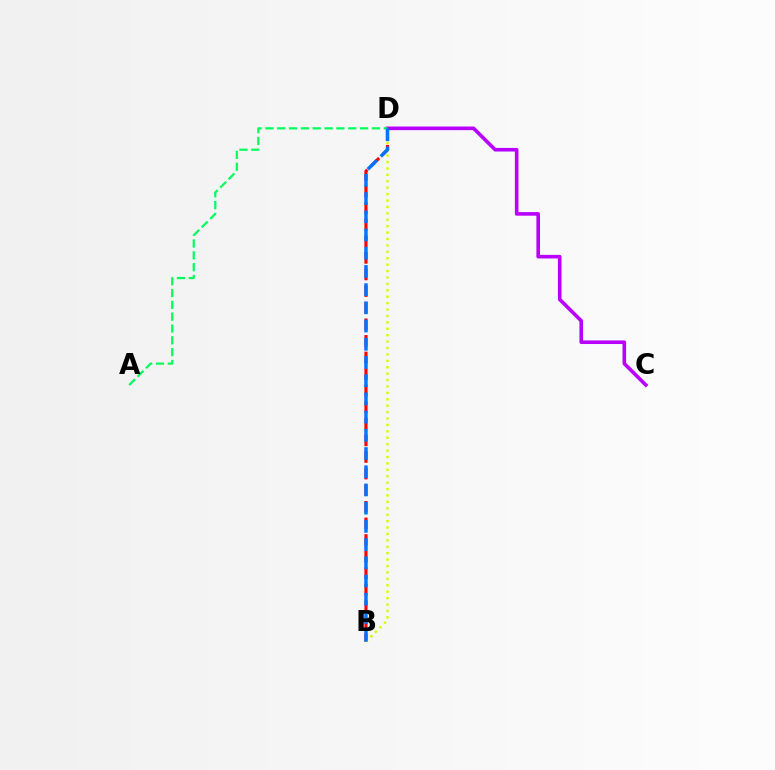{('C', 'D'): [{'color': '#b900ff', 'line_style': 'solid', 'thickness': 2.6}], ('B', 'D'): [{'color': '#ff0000', 'line_style': 'dashed', 'thickness': 2.25}, {'color': '#d1ff00', 'line_style': 'dotted', 'thickness': 1.74}, {'color': '#0074ff', 'line_style': 'dashed', 'thickness': 2.47}], ('A', 'D'): [{'color': '#00ff5c', 'line_style': 'dashed', 'thickness': 1.61}]}